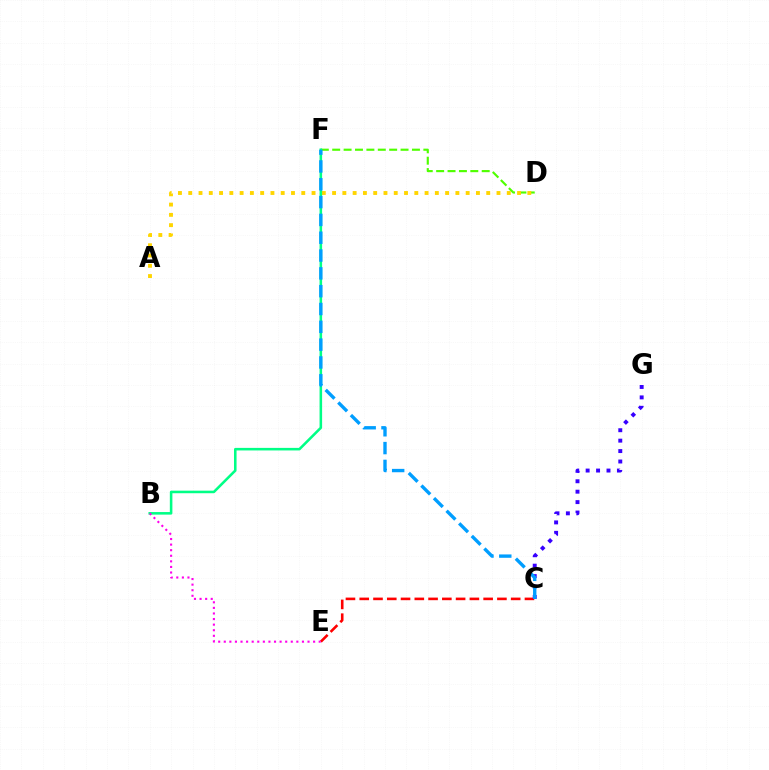{('D', 'F'): [{'color': '#4fff00', 'line_style': 'dashed', 'thickness': 1.55}], ('C', 'E'): [{'color': '#ff0000', 'line_style': 'dashed', 'thickness': 1.87}], ('A', 'D'): [{'color': '#ffd500', 'line_style': 'dotted', 'thickness': 2.79}], ('B', 'F'): [{'color': '#00ff86', 'line_style': 'solid', 'thickness': 1.85}], ('C', 'G'): [{'color': '#3700ff', 'line_style': 'dotted', 'thickness': 2.83}], ('C', 'F'): [{'color': '#009eff', 'line_style': 'dashed', 'thickness': 2.42}], ('B', 'E'): [{'color': '#ff00ed', 'line_style': 'dotted', 'thickness': 1.52}]}